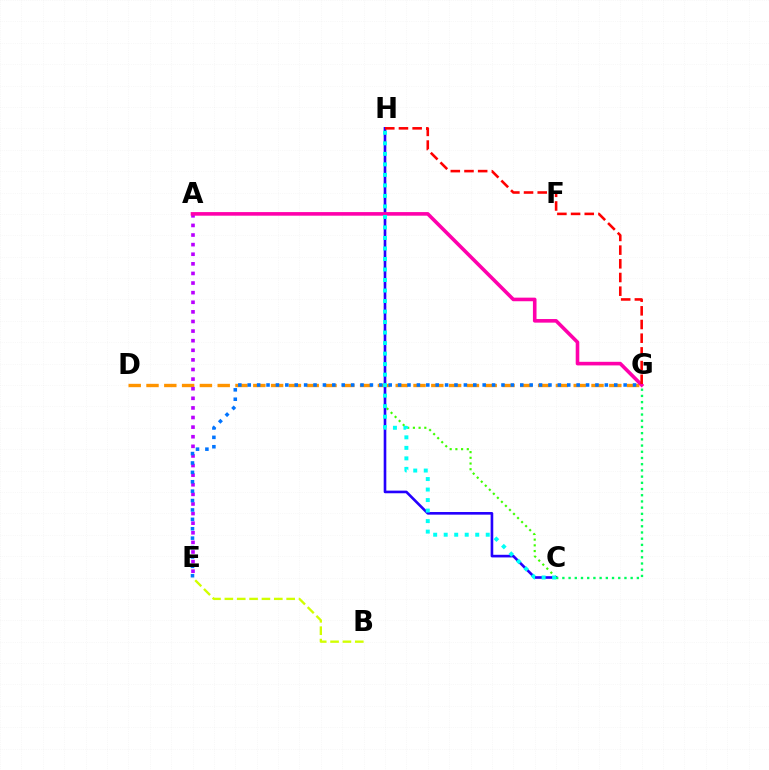{('D', 'G'): [{'color': '#ff9400', 'line_style': 'dashed', 'thickness': 2.42}], ('C', 'H'): [{'color': '#3dff00', 'line_style': 'dotted', 'thickness': 1.55}, {'color': '#2500ff', 'line_style': 'solid', 'thickness': 1.9}, {'color': '#00fff6', 'line_style': 'dotted', 'thickness': 2.86}], ('A', 'E'): [{'color': '#b900ff', 'line_style': 'dotted', 'thickness': 2.61}], ('A', 'G'): [{'color': '#ff00ac', 'line_style': 'solid', 'thickness': 2.59}], ('C', 'G'): [{'color': '#00ff5c', 'line_style': 'dotted', 'thickness': 1.69}], ('G', 'H'): [{'color': '#ff0000', 'line_style': 'dashed', 'thickness': 1.86}], ('E', 'G'): [{'color': '#0074ff', 'line_style': 'dotted', 'thickness': 2.55}], ('B', 'E'): [{'color': '#d1ff00', 'line_style': 'dashed', 'thickness': 1.68}]}